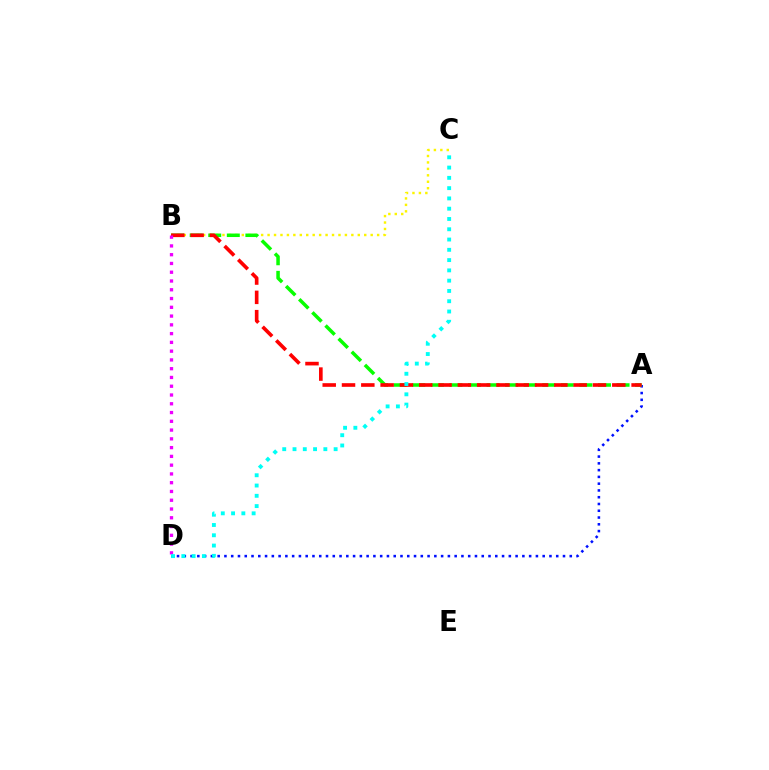{('B', 'C'): [{'color': '#fcf500', 'line_style': 'dotted', 'thickness': 1.75}], ('A', 'D'): [{'color': '#0010ff', 'line_style': 'dotted', 'thickness': 1.84}], ('A', 'B'): [{'color': '#08ff00', 'line_style': 'dashed', 'thickness': 2.52}, {'color': '#ff0000', 'line_style': 'dashed', 'thickness': 2.62}], ('B', 'D'): [{'color': '#ee00ff', 'line_style': 'dotted', 'thickness': 2.38}], ('C', 'D'): [{'color': '#00fff6', 'line_style': 'dotted', 'thickness': 2.79}]}